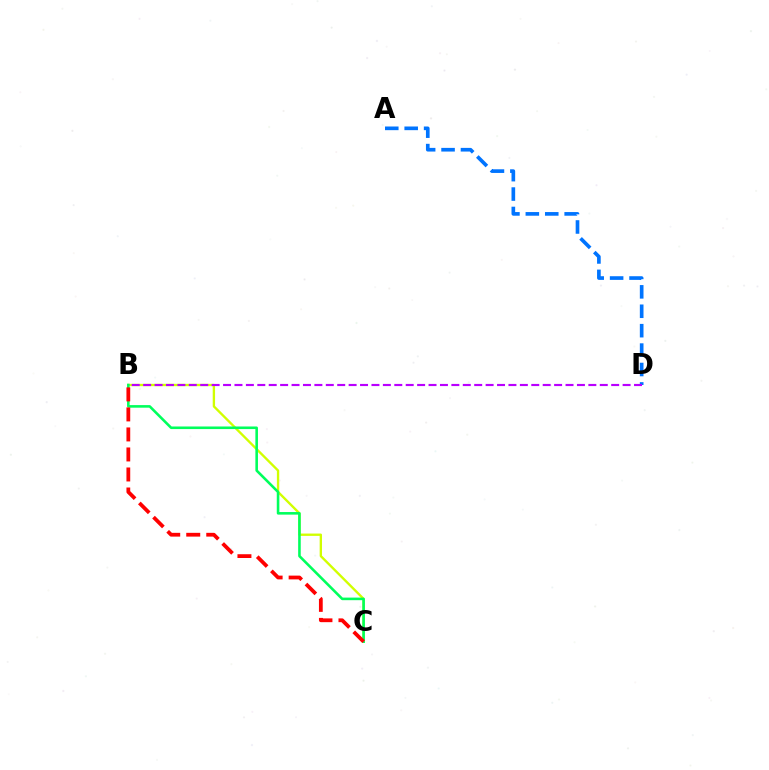{('B', 'C'): [{'color': '#d1ff00', 'line_style': 'solid', 'thickness': 1.69}, {'color': '#00ff5c', 'line_style': 'solid', 'thickness': 1.86}, {'color': '#ff0000', 'line_style': 'dashed', 'thickness': 2.72}], ('A', 'D'): [{'color': '#0074ff', 'line_style': 'dashed', 'thickness': 2.64}], ('B', 'D'): [{'color': '#b900ff', 'line_style': 'dashed', 'thickness': 1.55}]}